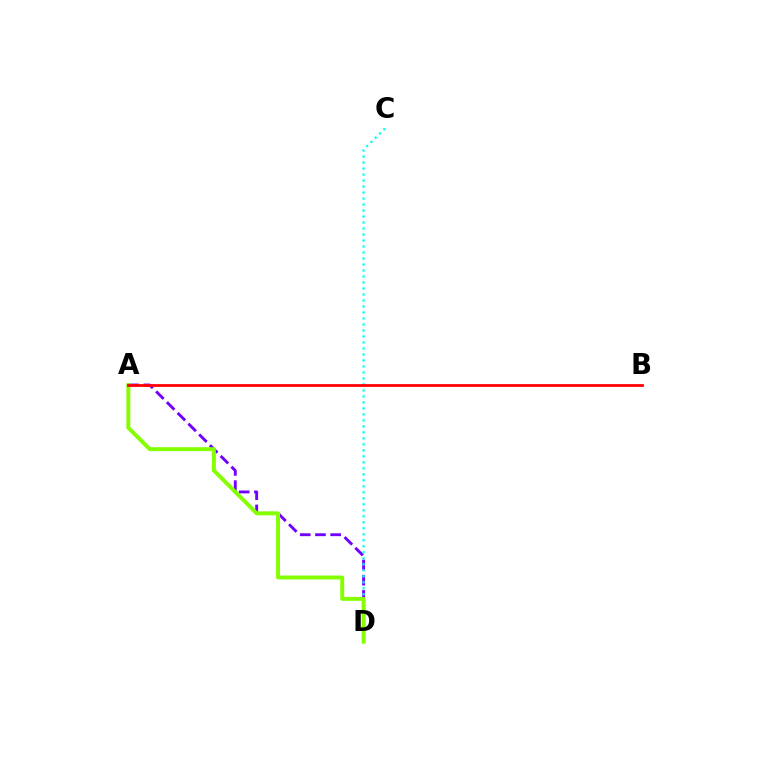{('A', 'D'): [{'color': '#7200ff', 'line_style': 'dashed', 'thickness': 2.07}, {'color': '#84ff00', 'line_style': 'solid', 'thickness': 2.83}], ('C', 'D'): [{'color': '#00fff6', 'line_style': 'dotted', 'thickness': 1.63}], ('A', 'B'): [{'color': '#ff0000', 'line_style': 'solid', 'thickness': 2.0}]}